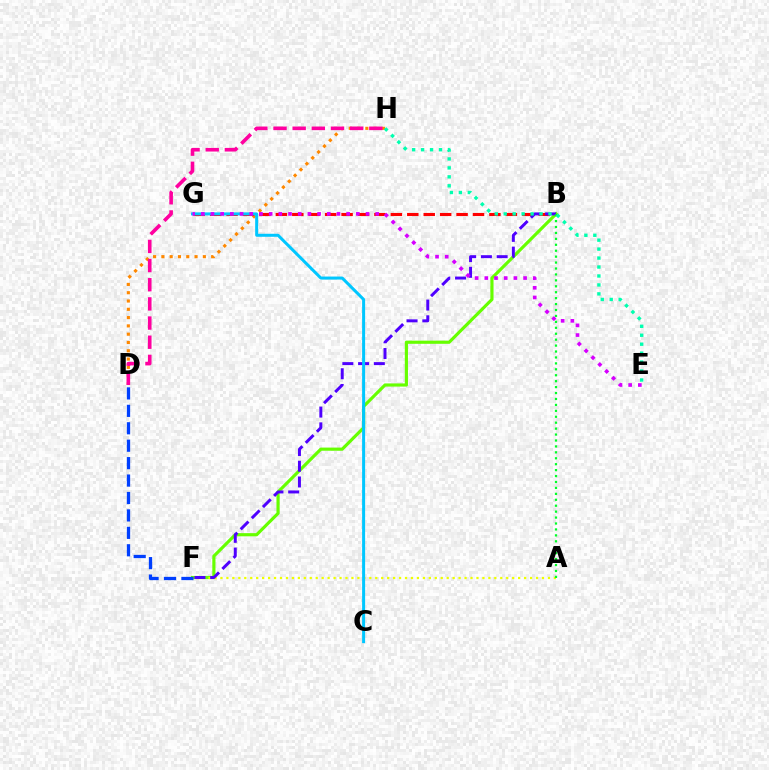{('D', 'H'): [{'color': '#ff8800', 'line_style': 'dotted', 'thickness': 2.25}, {'color': '#ff00a0', 'line_style': 'dashed', 'thickness': 2.6}], ('B', 'G'): [{'color': '#ff0000', 'line_style': 'dashed', 'thickness': 2.23}], ('B', 'F'): [{'color': '#66ff00', 'line_style': 'solid', 'thickness': 2.28}, {'color': '#4f00ff', 'line_style': 'dashed', 'thickness': 2.14}], ('A', 'F'): [{'color': '#eeff00', 'line_style': 'dotted', 'thickness': 1.62}], ('D', 'F'): [{'color': '#003fff', 'line_style': 'dashed', 'thickness': 2.37}], ('A', 'B'): [{'color': '#00ff27', 'line_style': 'dotted', 'thickness': 1.61}], ('C', 'G'): [{'color': '#00c7ff', 'line_style': 'solid', 'thickness': 2.16}], ('E', 'G'): [{'color': '#d600ff', 'line_style': 'dotted', 'thickness': 2.63}], ('E', 'H'): [{'color': '#00ffaf', 'line_style': 'dotted', 'thickness': 2.43}]}